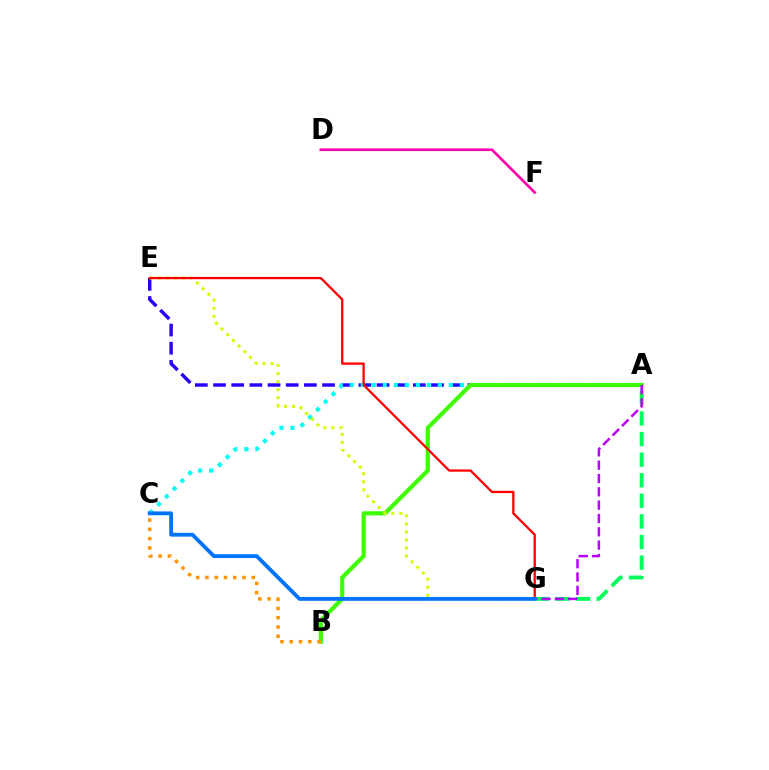{('A', 'E'): [{'color': '#2500ff', 'line_style': 'dashed', 'thickness': 2.47}], ('A', 'C'): [{'color': '#00fff6', 'line_style': 'dotted', 'thickness': 2.99}], ('A', 'G'): [{'color': '#00ff5c', 'line_style': 'dashed', 'thickness': 2.8}, {'color': '#b900ff', 'line_style': 'dashed', 'thickness': 1.81}], ('A', 'B'): [{'color': '#3dff00', 'line_style': 'solid', 'thickness': 3.0}], ('E', 'G'): [{'color': '#d1ff00', 'line_style': 'dotted', 'thickness': 2.18}, {'color': '#ff0000', 'line_style': 'solid', 'thickness': 1.64}], ('D', 'F'): [{'color': '#ff00ac', 'line_style': 'solid', 'thickness': 1.93}], ('B', 'C'): [{'color': '#ff9400', 'line_style': 'dotted', 'thickness': 2.52}], ('C', 'G'): [{'color': '#0074ff', 'line_style': 'solid', 'thickness': 2.76}]}